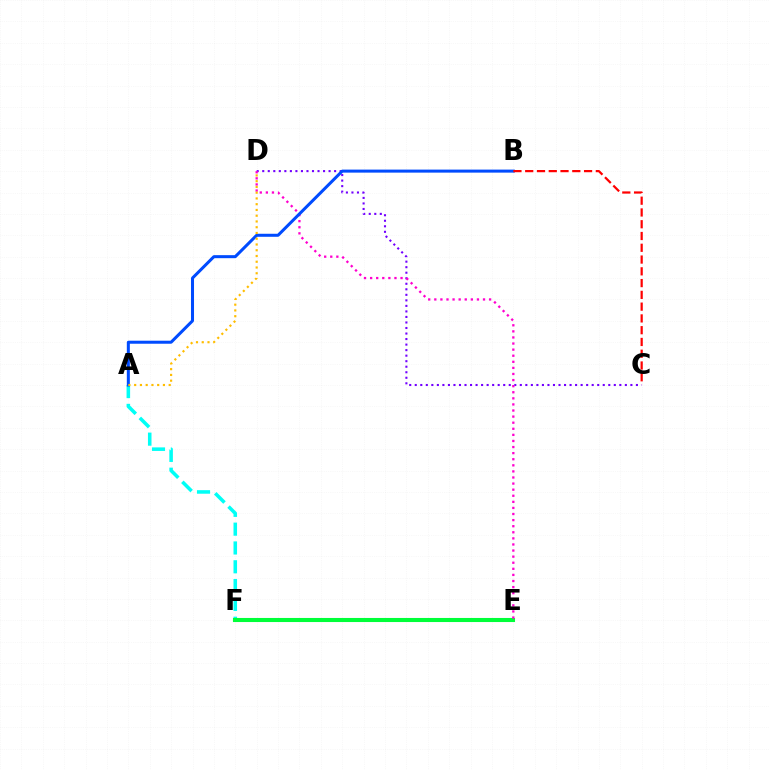{('A', 'F'): [{'color': '#00fff6', 'line_style': 'dashed', 'thickness': 2.56}], ('C', 'D'): [{'color': '#7200ff', 'line_style': 'dotted', 'thickness': 1.5}], ('E', 'F'): [{'color': '#84ff00', 'line_style': 'solid', 'thickness': 1.92}, {'color': '#00ff39', 'line_style': 'solid', 'thickness': 2.93}], ('D', 'E'): [{'color': '#ff00cf', 'line_style': 'dotted', 'thickness': 1.65}], ('A', 'B'): [{'color': '#004bff', 'line_style': 'solid', 'thickness': 2.18}], ('A', 'D'): [{'color': '#ffbd00', 'line_style': 'dotted', 'thickness': 1.56}], ('B', 'C'): [{'color': '#ff0000', 'line_style': 'dashed', 'thickness': 1.6}]}